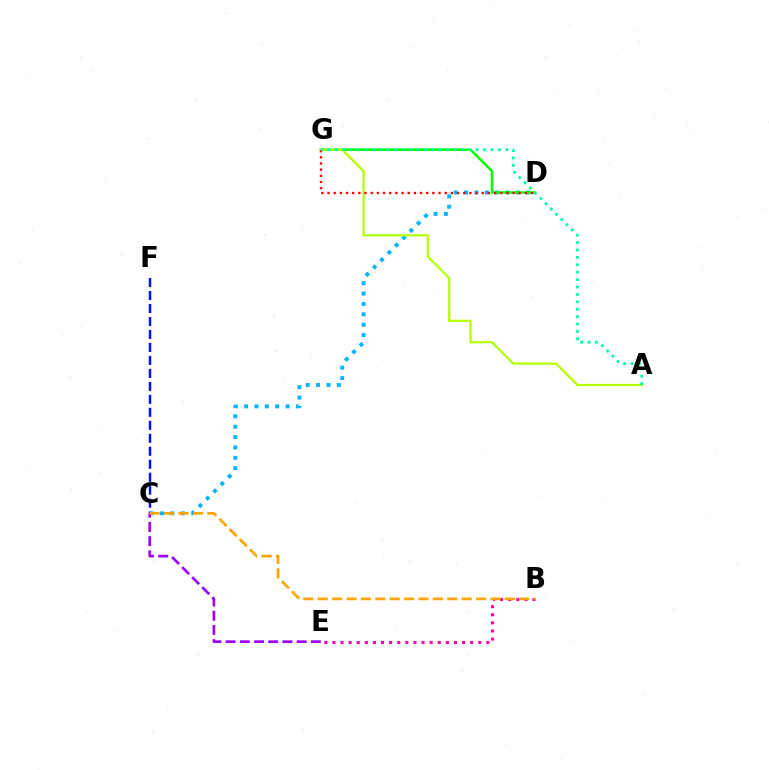{('C', 'D'): [{'color': '#00b5ff', 'line_style': 'dotted', 'thickness': 2.82}], ('D', 'G'): [{'color': '#08ff00', 'line_style': 'solid', 'thickness': 1.8}, {'color': '#ff0000', 'line_style': 'dotted', 'thickness': 1.68}], ('C', 'E'): [{'color': '#9b00ff', 'line_style': 'dashed', 'thickness': 1.93}], ('B', 'E'): [{'color': '#ff00bd', 'line_style': 'dotted', 'thickness': 2.2}], ('A', 'G'): [{'color': '#b3ff00', 'line_style': 'solid', 'thickness': 1.59}, {'color': '#00ff9d', 'line_style': 'dotted', 'thickness': 2.01}], ('C', 'F'): [{'color': '#0010ff', 'line_style': 'dashed', 'thickness': 1.76}], ('B', 'C'): [{'color': '#ffa500', 'line_style': 'dashed', 'thickness': 1.96}]}